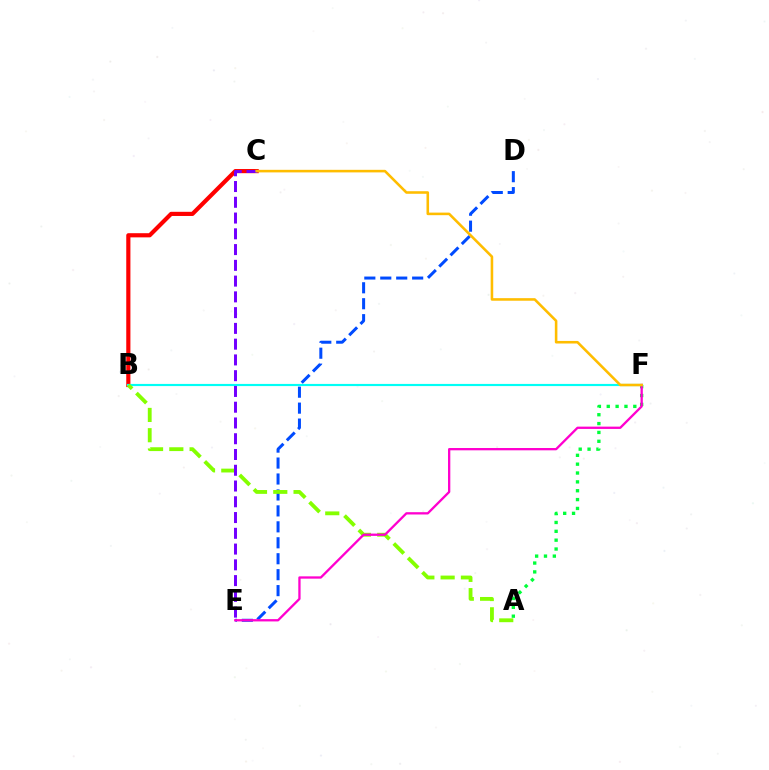{('A', 'F'): [{'color': '#00ff39', 'line_style': 'dotted', 'thickness': 2.41}], ('B', 'C'): [{'color': '#ff0000', 'line_style': 'solid', 'thickness': 3.0}], ('B', 'F'): [{'color': '#00fff6', 'line_style': 'solid', 'thickness': 1.56}], ('D', 'E'): [{'color': '#004bff', 'line_style': 'dashed', 'thickness': 2.17}], ('A', 'B'): [{'color': '#84ff00', 'line_style': 'dashed', 'thickness': 2.75}], ('E', 'F'): [{'color': '#ff00cf', 'line_style': 'solid', 'thickness': 1.66}], ('C', 'E'): [{'color': '#7200ff', 'line_style': 'dashed', 'thickness': 2.14}], ('C', 'F'): [{'color': '#ffbd00', 'line_style': 'solid', 'thickness': 1.85}]}